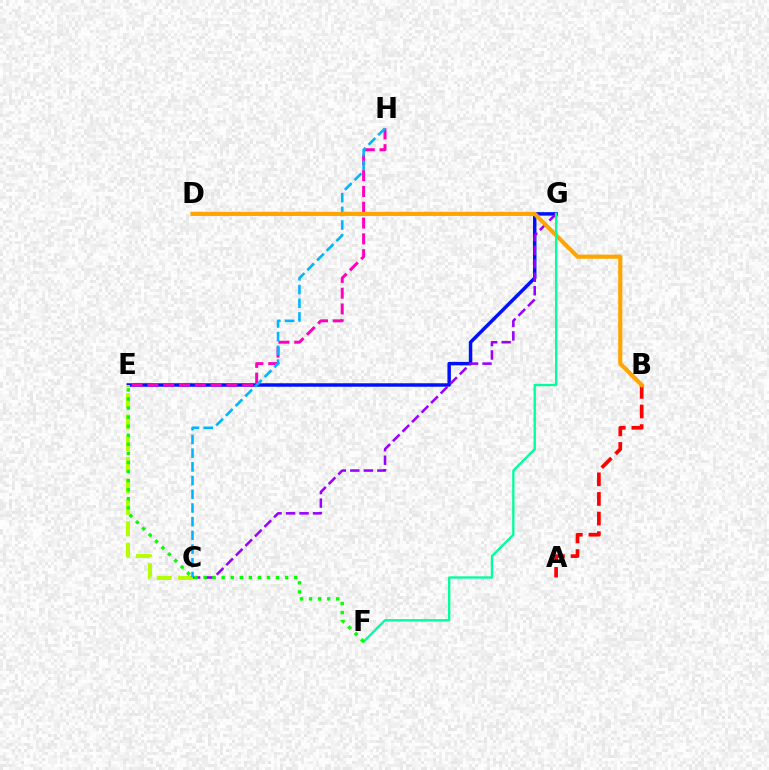{('A', 'B'): [{'color': '#ff0000', 'line_style': 'dashed', 'thickness': 2.67}], ('E', 'G'): [{'color': '#0010ff', 'line_style': 'solid', 'thickness': 2.5}], ('C', 'G'): [{'color': '#9b00ff', 'line_style': 'dashed', 'thickness': 1.83}], ('C', 'E'): [{'color': '#b3ff00', 'line_style': 'dashed', 'thickness': 2.9}], ('E', 'H'): [{'color': '#ff00bd', 'line_style': 'dashed', 'thickness': 2.15}], ('C', 'H'): [{'color': '#00b5ff', 'line_style': 'dashed', 'thickness': 1.86}], ('B', 'D'): [{'color': '#ffa500', 'line_style': 'solid', 'thickness': 2.98}], ('F', 'G'): [{'color': '#00ff9d', 'line_style': 'solid', 'thickness': 1.68}], ('E', 'F'): [{'color': '#08ff00', 'line_style': 'dotted', 'thickness': 2.46}]}